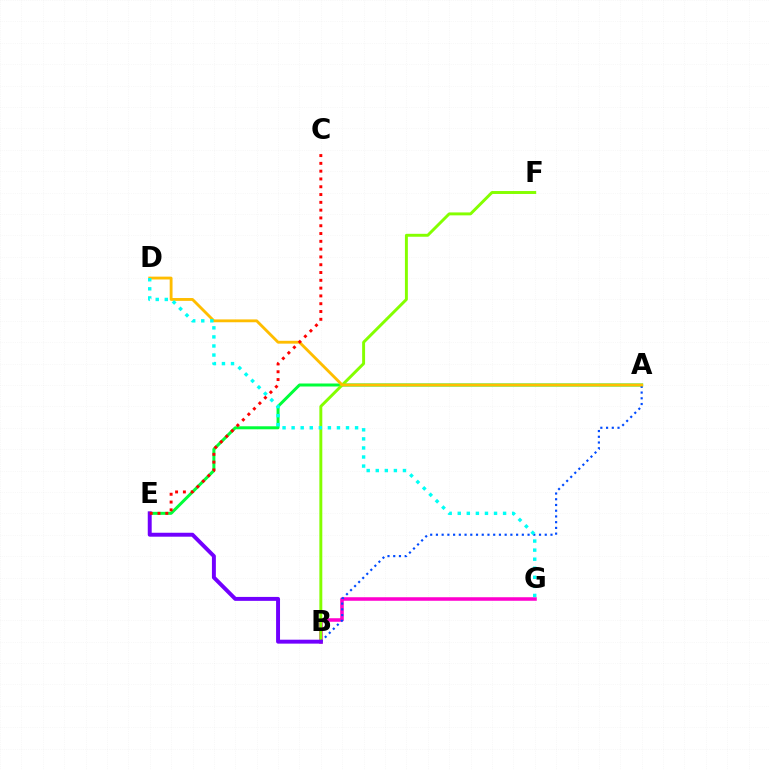{('B', 'G'): [{'color': '#ff00cf', 'line_style': 'solid', 'thickness': 2.55}], ('A', 'E'): [{'color': '#00ff39', 'line_style': 'solid', 'thickness': 2.16}], ('B', 'F'): [{'color': '#84ff00', 'line_style': 'solid', 'thickness': 2.11}], ('A', 'B'): [{'color': '#004bff', 'line_style': 'dotted', 'thickness': 1.56}], ('B', 'E'): [{'color': '#7200ff', 'line_style': 'solid', 'thickness': 2.83}], ('A', 'D'): [{'color': '#ffbd00', 'line_style': 'solid', 'thickness': 2.05}], ('D', 'G'): [{'color': '#00fff6', 'line_style': 'dotted', 'thickness': 2.46}], ('C', 'E'): [{'color': '#ff0000', 'line_style': 'dotted', 'thickness': 2.12}]}